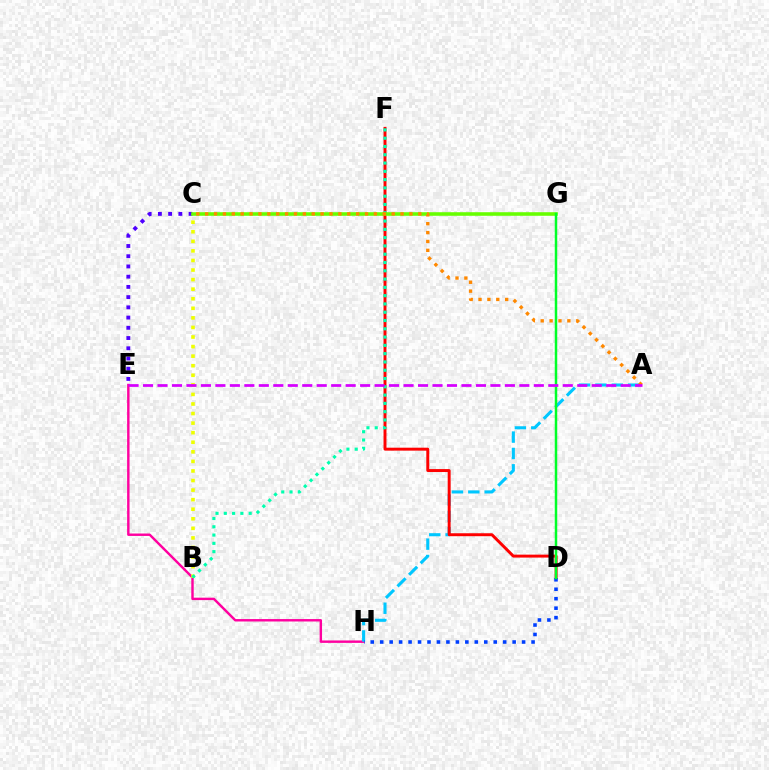{('E', 'H'): [{'color': '#ff00a0', 'line_style': 'solid', 'thickness': 1.74}], ('A', 'H'): [{'color': '#00c7ff', 'line_style': 'dashed', 'thickness': 2.22}], ('C', 'E'): [{'color': '#4f00ff', 'line_style': 'dotted', 'thickness': 2.78}], ('B', 'C'): [{'color': '#eeff00', 'line_style': 'dotted', 'thickness': 2.6}], ('D', 'F'): [{'color': '#ff0000', 'line_style': 'solid', 'thickness': 2.12}], ('B', 'F'): [{'color': '#00ffaf', 'line_style': 'dotted', 'thickness': 2.25}], ('D', 'H'): [{'color': '#003fff', 'line_style': 'dotted', 'thickness': 2.57}], ('C', 'G'): [{'color': '#66ff00', 'line_style': 'solid', 'thickness': 2.57}], ('D', 'G'): [{'color': '#00ff27', 'line_style': 'solid', 'thickness': 1.79}], ('A', 'C'): [{'color': '#ff8800', 'line_style': 'dotted', 'thickness': 2.41}], ('A', 'E'): [{'color': '#d600ff', 'line_style': 'dashed', 'thickness': 1.97}]}